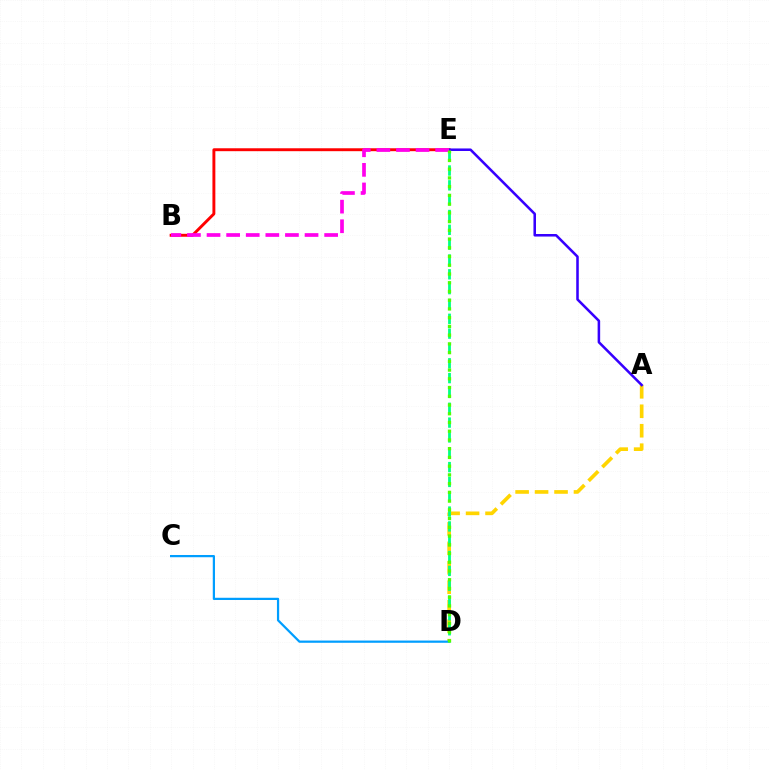{('A', 'D'): [{'color': '#ffd500', 'line_style': 'dashed', 'thickness': 2.64}], ('B', 'E'): [{'color': '#ff0000', 'line_style': 'solid', 'thickness': 2.1}, {'color': '#ff00ed', 'line_style': 'dashed', 'thickness': 2.66}], ('C', 'D'): [{'color': '#009eff', 'line_style': 'solid', 'thickness': 1.61}], ('D', 'E'): [{'color': '#00ff86', 'line_style': 'dashed', 'thickness': 2.01}, {'color': '#4fff00', 'line_style': 'dotted', 'thickness': 2.37}], ('A', 'E'): [{'color': '#3700ff', 'line_style': 'solid', 'thickness': 1.83}]}